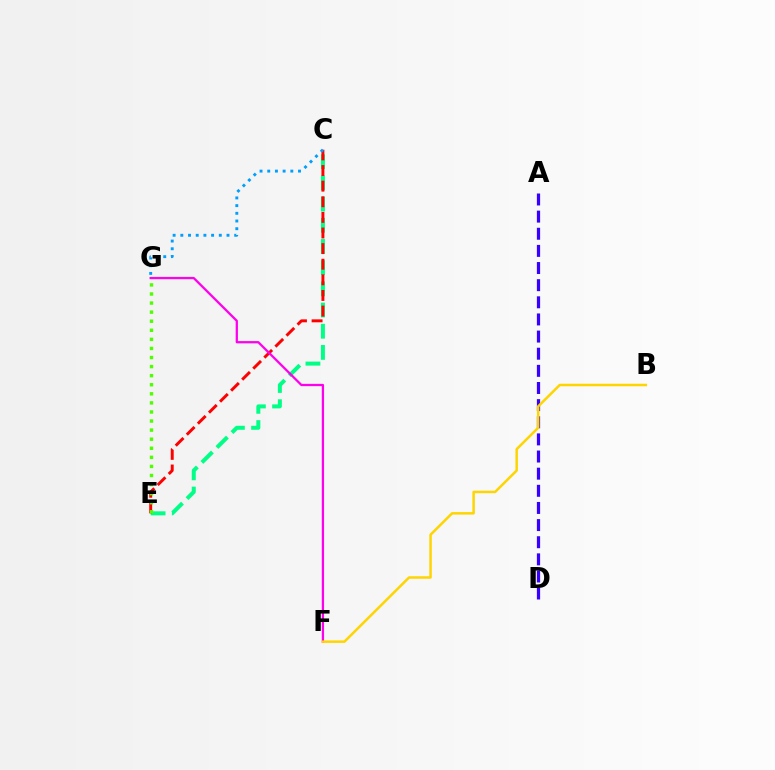{('C', 'E'): [{'color': '#00ff86', 'line_style': 'dashed', 'thickness': 2.88}, {'color': '#ff0000', 'line_style': 'dashed', 'thickness': 2.12}], ('E', 'G'): [{'color': '#4fff00', 'line_style': 'dotted', 'thickness': 2.47}], ('A', 'D'): [{'color': '#3700ff', 'line_style': 'dashed', 'thickness': 2.33}], ('F', 'G'): [{'color': '#ff00ed', 'line_style': 'solid', 'thickness': 1.63}], ('B', 'F'): [{'color': '#ffd500', 'line_style': 'solid', 'thickness': 1.8}], ('C', 'G'): [{'color': '#009eff', 'line_style': 'dotted', 'thickness': 2.09}]}